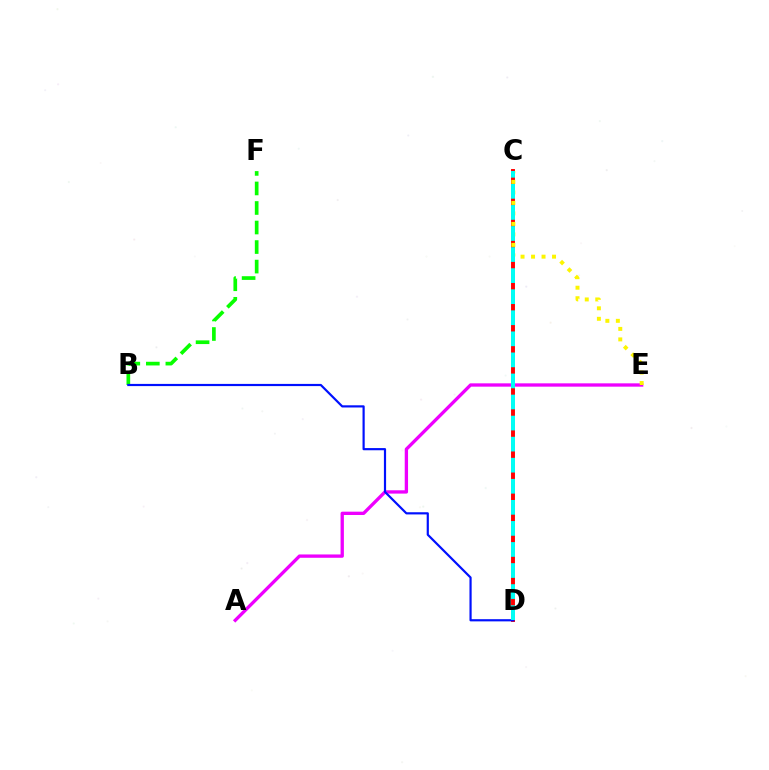{('A', 'E'): [{'color': '#ee00ff', 'line_style': 'solid', 'thickness': 2.39}], ('C', 'D'): [{'color': '#ff0000', 'line_style': 'solid', 'thickness': 2.82}, {'color': '#00fff6', 'line_style': 'dashed', 'thickness': 2.86}], ('B', 'F'): [{'color': '#08ff00', 'line_style': 'dashed', 'thickness': 2.65}], ('C', 'E'): [{'color': '#fcf500', 'line_style': 'dotted', 'thickness': 2.85}], ('B', 'D'): [{'color': '#0010ff', 'line_style': 'solid', 'thickness': 1.57}]}